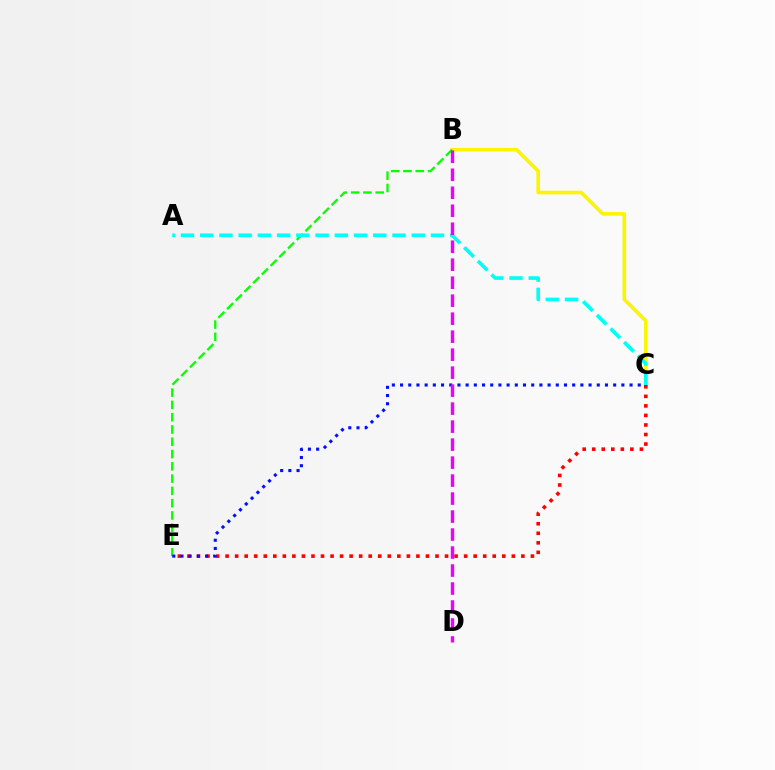{('B', 'C'): [{'color': '#fcf500', 'line_style': 'solid', 'thickness': 2.6}], ('C', 'E'): [{'color': '#ff0000', 'line_style': 'dotted', 'thickness': 2.59}, {'color': '#0010ff', 'line_style': 'dotted', 'thickness': 2.23}], ('B', 'E'): [{'color': '#08ff00', 'line_style': 'dashed', 'thickness': 1.67}], ('A', 'C'): [{'color': '#00fff6', 'line_style': 'dashed', 'thickness': 2.61}], ('B', 'D'): [{'color': '#ee00ff', 'line_style': 'dashed', 'thickness': 2.44}]}